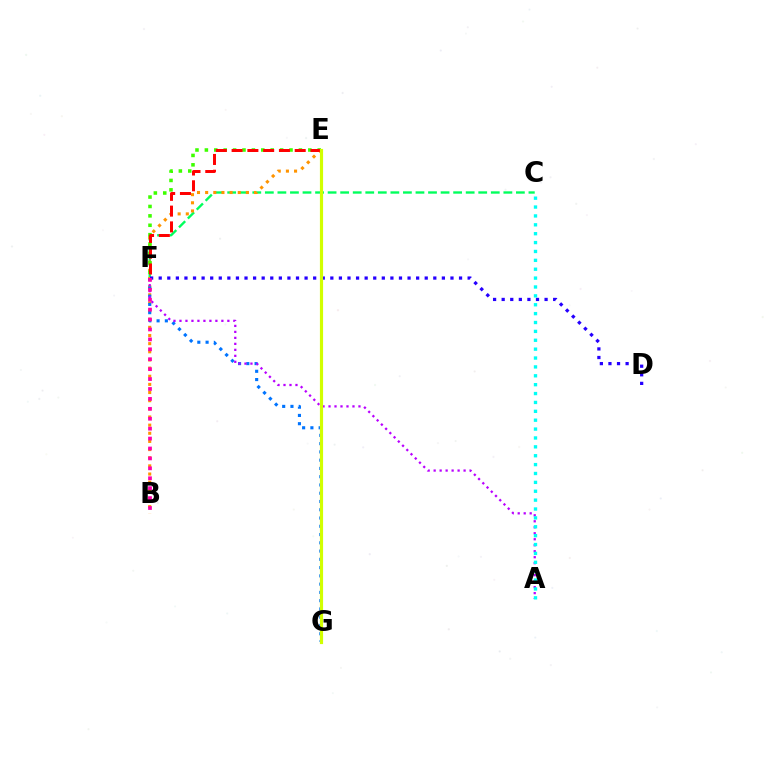{('C', 'F'): [{'color': '#00ff5c', 'line_style': 'dashed', 'thickness': 1.71}], ('B', 'E'): [{'color': '#ff9400', 'line_style': 'dotted', 'thickness': 2.21}], ('D', 'F'): [{'color': '#2500ff', 'line_style': 'dotted', 'thickness': 2.33}], ('E', 'F'): [{'color': '#3dff00', 'line_style': 'dotted', 'thickness': 2.55}, {'color': '#ff0000', 'line_style': 'dashed', 'thickness': 2.14}], ('F', 'G'): [{'color': '#0074ff', 'line_style': 'dotted', 'thickness': 2.25}], ('A', 'F'): [{'color': '#b900ff', 'line_style': 'dotted', 'thickness': 1.63}], ('B', 'F'): [{'color': '#ff00ac', 'line_style': 'dotted', 'thickness': 2.7}], ('A', 'C'): [{'color': '#00fff6', 'line_style': 'dotted', 'thickness': 2.41}], ('E', 'G'): [{'color': '#d1ff00', 'line_style': 'solid', 'thickness': 2.28}]}